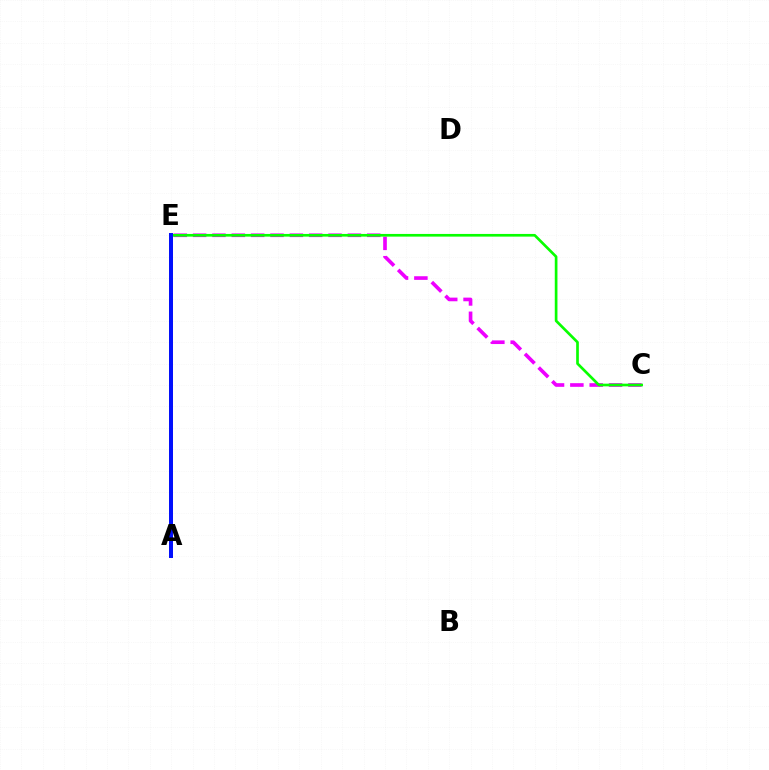{('A', 'E'): [{'color': '#fcf500', 'line_style': 'dotted', 'thickness': 1.75}, {'color': '#00fff6', 'line_style': 'dashed', 'thickness': 1.69}, {'color': '#ff0000', 'line_style': 'solid', 'thickness': 2.75}, {'color': '#0010ff', 'line_style': 'solid', 'thickness': 2.85}], ('C', 'E'): [{'color': '#ee00ff', 'line_style': 'dashed', 'thickness': 2.63}, {'color': '#08ff00', 'line_style': 'solid', 'thickness': 1.93}]}